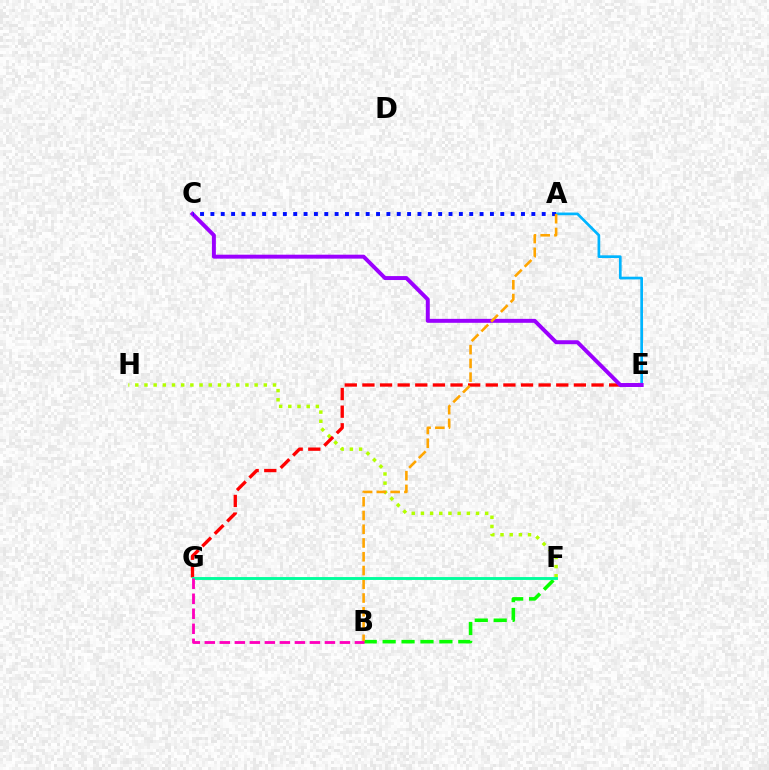{('B', 'F'): [{'color': '#08ff00', 'line_style': 'dashed', 'thickness': 2.57}], ('F', 'H'): [{'color': '#b3ff00', 'line_style': 'dotted', 'thickness': 2.49}], ('A', 'E'): [{'color': '#00b5ff', 'line_style': 'solid', 'thickness': 1.95}], ('E', 'G'): [{'color': '#ff0000', 'line_style': 'dashed', 'thickness': 2.39}], ('C', 'E'): [{'color': '#9b00ff', 'line_style': 'solid', 'thickness': 2.84}], ('A', 'C'): [{'color': '#0010ff', 'line_style': 'dotted', 'thickness': 2.81}], ('A', 'B'): [{'color': '#ffa500', 'line_style': 'dashed', 'thickness': 1.87}], ('F', 'G'): [{'color': '#00ff9d', 'line_style': 'solid', 'thickness': 2.08}], ('B', 'G'): [{'color': '#ff00bd', 'line_style': 'dashed', 'thickness': 2.04}]}